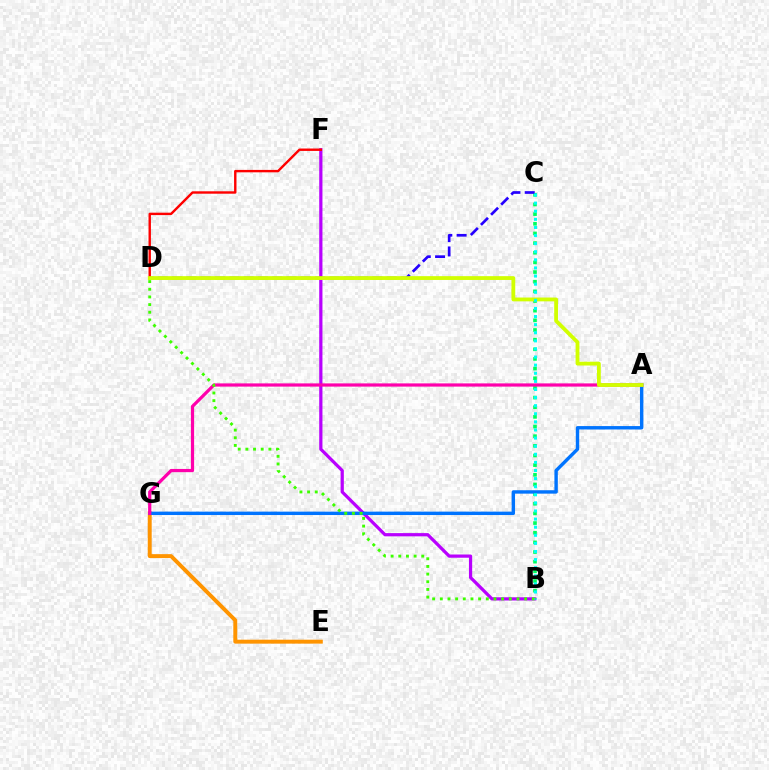{('B', 'F'): [{'color': '#b900ff', 'line_style': 'solid', 'thickness': 2.32}], ('B', 'C'): [{'color': '#00ff5c', 'line_style': 'dotted', 'thickness': 2.62}, {'color': '#00fff6', 'line_style': 'dotted', 'thickness': 2.2}], ('E', 'G'): [{'color': '#ff9400', 'line_style': 'solid', 'thickness': 2.83}], ('A', 'G'): [{'color': '#0074ff', 'line_style': 'solid', 'thickness': 2.45}, {'color': '#ff00ac', 'line_style': 'solid', 'thickness': 2.31}], ('C', 'D'): [{'color': '#2500ff', 'line_style': 'dashed', 'thickness': 1.94}], ('D', 'F'): [{'color': '#ff0000', 'line_style': 'solid', 'thickness': 1.73}], ('B', 'D'): [{'color': '#3dff00', 'line_style': 'dotted', 'thickness': 2.08}], ('A', 'D'): [{'color': '#d1ff00', 'line_style': 'solid', 'thickness': 2.75}]}